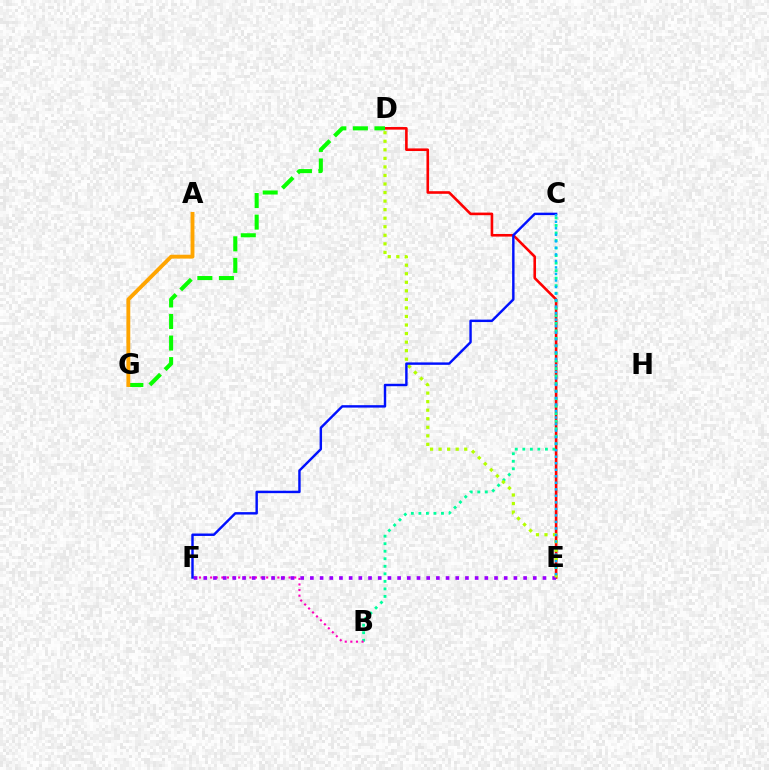{('D', 'E'): [{'color': '#ff0000', 'line_style': 'solid', 'thickness': 1.88}, {'color': '#b3ff00', 'line_style': 'dotted', 'thickness': 2.32}], ('B', 'C'): [{'color': '#00ff9d', 'line_style': 'dotted', 'thickness': 2.05}], ('B', 'F'): [{'color': '#ff00bd', 'line_style': 'dotted', 'thickness': 1.52}], ('E', 'F'): [{'color': '#9b00ff', 'line_style': 'dotted', 'thickness': 2.63}], ('D', 'G'): [{'color': '#08ff00', 'line_style': 'dashed', 'thickness': 2.93}], ('C', 'F'): [{'color': '#0010ff', 'line_style': 'solid', 'thickness': 1.75}], ('A', 'G'): [{'color': '#ffa500', 'line_style': 'solid', 'thickness': 2.78}], ('C', 'E'): [{'color': '#00b5ff', 'line_style': 'dotted', 'thickness': 1.77}]}